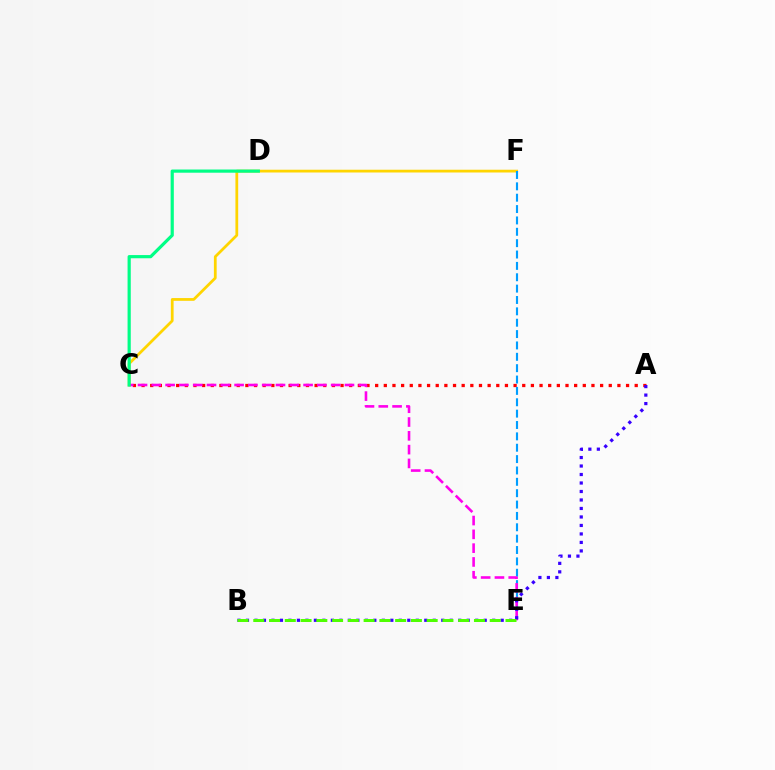{('C', 'F'): [{'color': '#ffd500', 'line_style': 'solid', 'thickness': 1.99}], ('A', 'C'): [{'color': '#ff0000', 'line_style': 'dotted', 'thickness': 2.35}], ('E', 'F'): [{'color': '#009eff', 'line_style': 'dashed', 'thickness': 1.54}], ('C', 'E'): [{'color': '#ff00ed', 'line_style': 'dashed', 'thickness': 1.87}], ('A', 'B'): [{'color': '#3700ff', 'line_style': 'dotted', 'thickness': 2.31}], ('B', 'E'): [{'color': '#4fff00', 'line_style': 'dashed', 'thickness': 2.14}], ('C', 'D'): [{'color': '#00ff86', 'line_style': 'solid', 'thickness': 2.3}]}